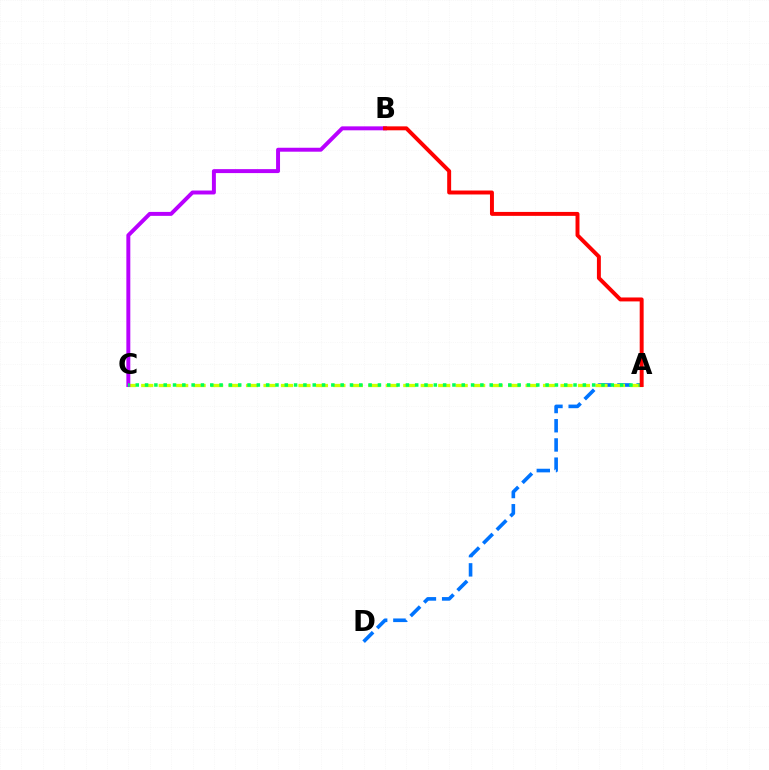{('A', 'D'): [{'color': '#0074ff', 'line_style': 'dashed', 'thickness': 2.61}], ('A', 'C'): [{'color': '#d1ff00', 'line_style': 'dashed', 'thickness': 2.37}, {'color': '#00ff5c', 'line_style': 'dotted', 'thickness': 2.53}], ('B', 'C'): [{'color': '#b900ff', 'line_style': 'solid', 'thickness': 2.84}], ('A', 'B'): [{'color': '#ff0000', 'line_style': 'solid', 'thickness': 2.84}]}